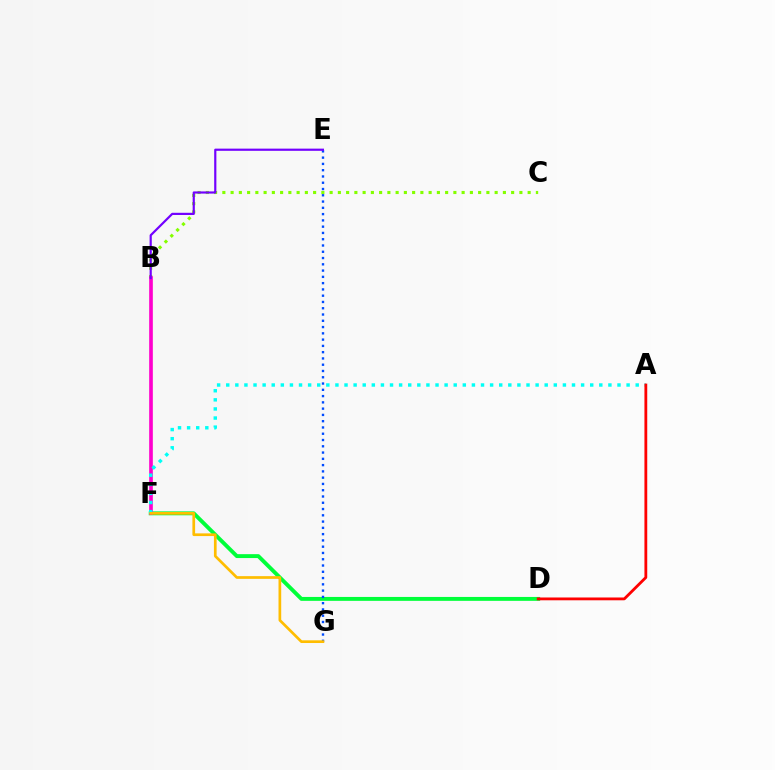{('B', 'C'): [{'color': '#84ff00', 'line_style': 'dotted', 'thickness': 2.24}], ('D', 'F'): [{'color': '#00ff39', 'line_style': 'solid', 'thickness': 2.81}], ('B', 'F'): [{'color': '#ff00cf', 'line_style': 'solid', 'thickness': 2.63}], ('E', 'G'): [{'color': '#004bff', 'line_style': 'dotted', 'thickness': 1.7}], ('A', 'F'): [{'color': '#00fff6', 'line_style': 'dotted', 'thickness': 2.47}], ('F', 'G'): [{'color': '#ffbd00', 'line_style': 'solid', 'thickness': 1.94}], ('B', 'E'): [{'color': '#7200ff', 'line_style': 'solid', 'thickness': 1.58}], ('A', 'D'): [{'color': '#ff0000', 'line_style': 'solid', 'thickness': 2.02}]}